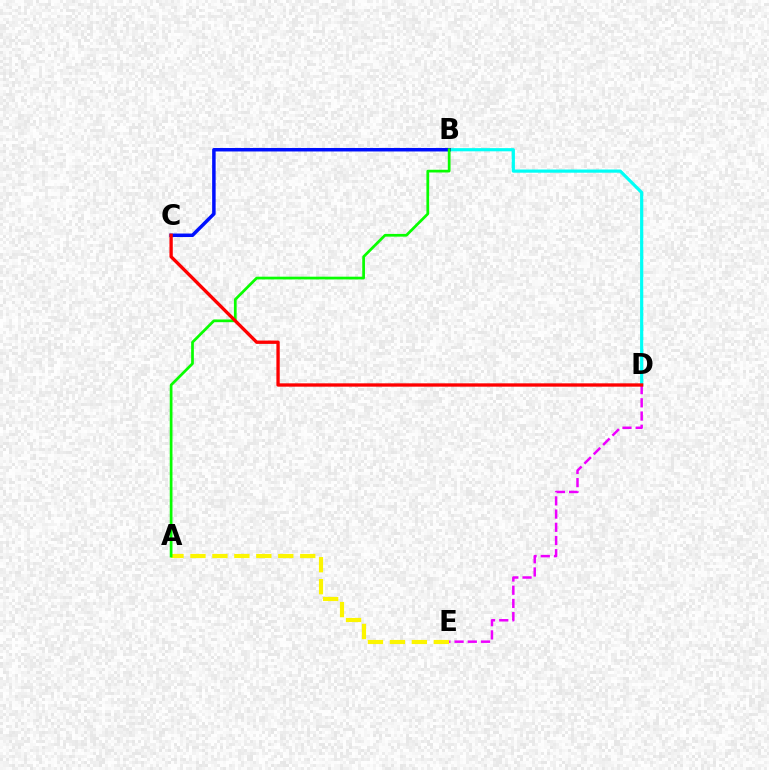{('B', 'D'): [{'color': '#00fff6', 'line_style': 'solid', 'thickness': 2.29}], ('B', 'C'): [{'color': '#0010ff', 'line_style': 'solid', 'thickness': 2.52}], ('D', 'E'): [{'color': '#ee00ff', 'line_style': 'dashed', 'thickness': 1.79}], ('A', 'E'): [{'color': '#fcf500', 'line_style': 'dashed', 'thickness': 2.98}], ('A', 'B'): [{'color': '#08ff00', 'line_style': 'solid', 'thickness': 1.96}], ('C', 'D'): [{'color': '#ff0000', 'line_style': 'solid', 'thickness': 2.39}]}